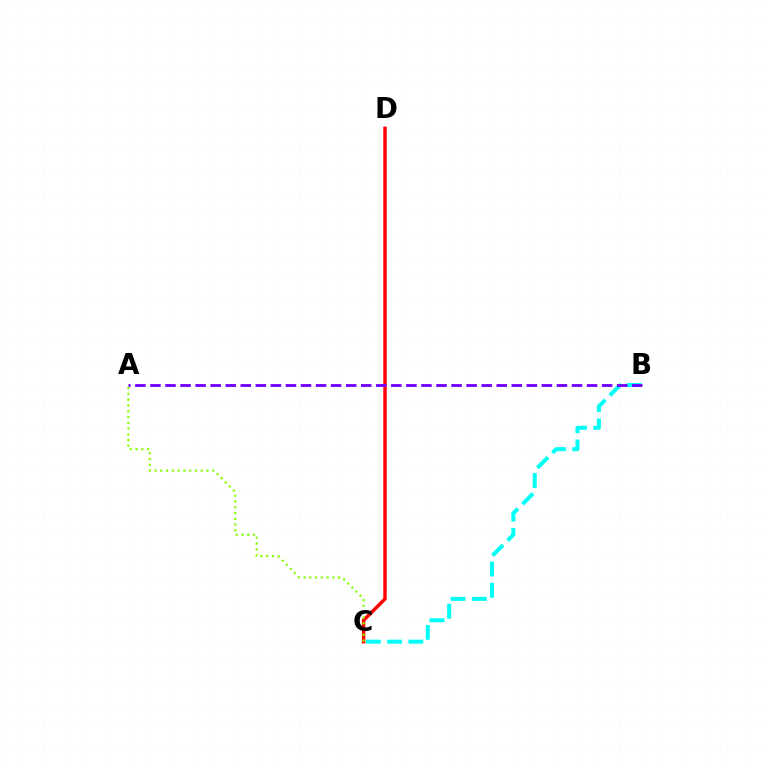{('C', 'D'): [{'color': '#ff0000', 'line_style': 'solid', 'thickness': 2.49}], ('A', 'C'): [{'color': '#84ff00', 'line_style': 'dotted', 'thickness': 1.57}], ('B', 'C'): [{'color': '#00fff6', 'line_style': 'dashed', 'thickness': 2.89}], ('A', 'B'): [{'color': '#7200ff', 'line_style': 'dashed', 'thickness': 2.05}]}